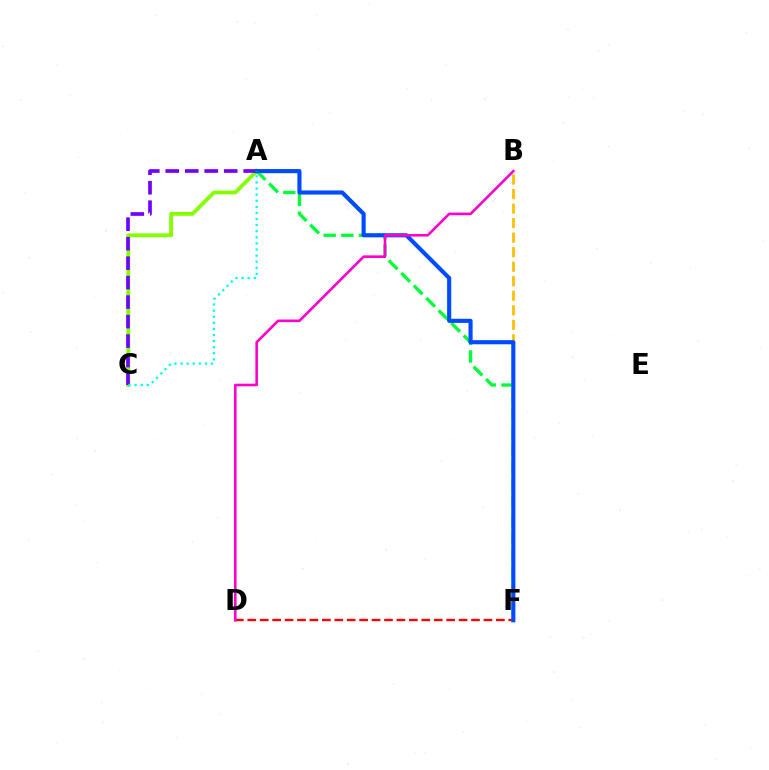{('D', 'F'): [{'color': '#ff0000', 'line_style': 'dashed', 'thickness': 1.69}], ('A', 'C'): [{'color': '#84ff00', 'line_style': 'solid', 'thickness': 2.74}, {'color': '#7200ff', 'line_style': 'dashed', 'thickness': 2.65}, {'color': '#00fff6', 'line_style': 'dotted', 'thickness': 1.66}], ('A', 'F'): [{'color': '#00ff39', 'line_style': 'dashed', 'thickness': 2.4}, {'color': '#004bff', 'line_style': 'solid', 'thickness': 2.97}], ('B', 'F'): [{'color': '#ffbd00', 'line_style': 'dashed', 'thickness': 1.97}], ('B', 'D'): [{'color': '#ff00cf', 'line_style': 'solid', 'thickness': 1.88}]}